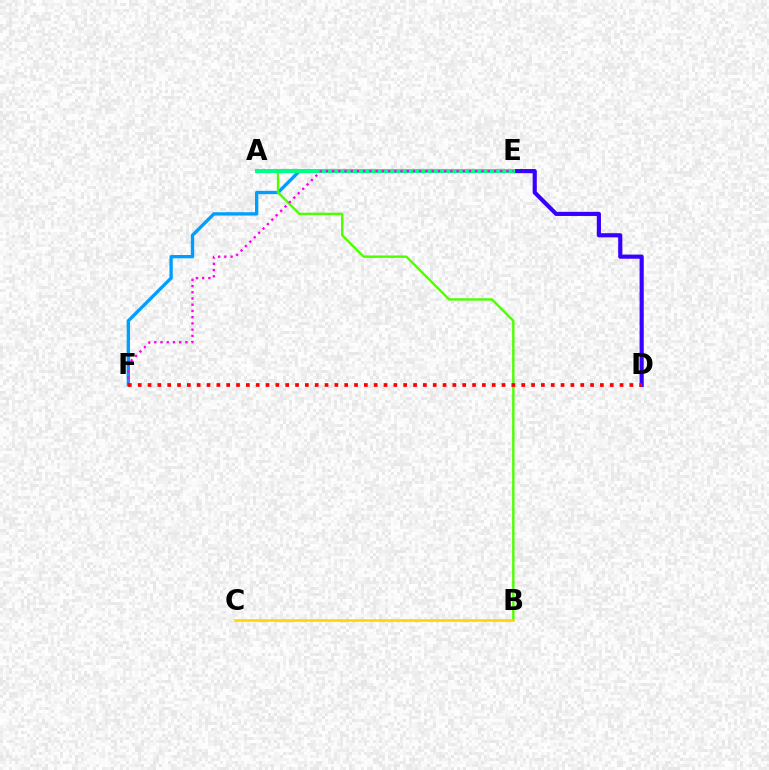{('E', 'F'): [{'color': '#009eff', 'line_style': 'solid', 'thickness': 2.4}, {'color': '#ff00ed', 'line_style': 'dotted', 'thickness': 1.69}], ('A', 'B'): [{'color': '#4fff00', 'line_style': 'solid', 'thickness': 1.73}], ('D', 'E'): [{'color': '#3700ff', 'line_style': 'solid', 'thickness': 2.99}], ('A', 'E'): [{'color': '#00ff86', 'line_style': 'solid', 'thickness': 2.93}], ('B', 'C'): [{'color': '#ffd500', 'line_style': 'solid', 'thickness': 1.85}], ('D', 'F'): [{'color': '#ff0000', 'line_style': 'dotted', 'thickness': 2.67}]}